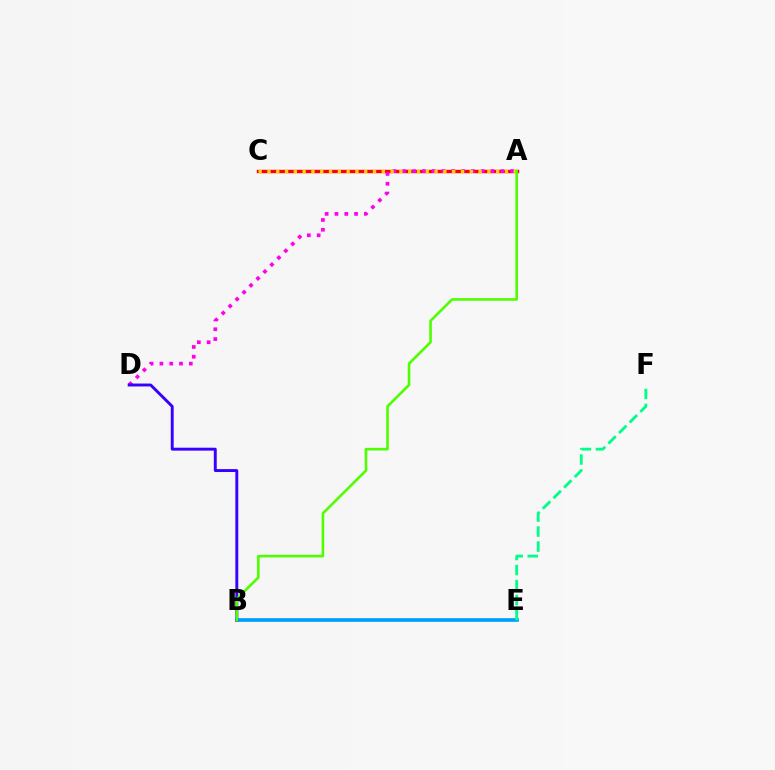{('B', 'E'): [{'color': '#009eff', 'line_style': 'solid', 'thickness': 2.66}], ('A', 'C'): [{'color': '#ff0000', 'line_style': 'solid', 'thickness': 2.44}, {'color': '#ffd500', 'line_style': 'dotted', 'thickness': 2.39}], ('A', 'D'): [{'color': '#ff00ed', 'line_style': 'dotted', 'thickness': 2.66}], ('E', 'F'): [{'color': '#00ff86', 'line_style': 'dashed', 'thickness': 2.04}], ('B', 'D'): [{'color': '#3700ff', 'line_style': 'solid', 'thickness': 2.1}], ('A', 'B'): [{'color': '#4fff00', 'line_style': 'solid', 'thickness': 1.89}]}